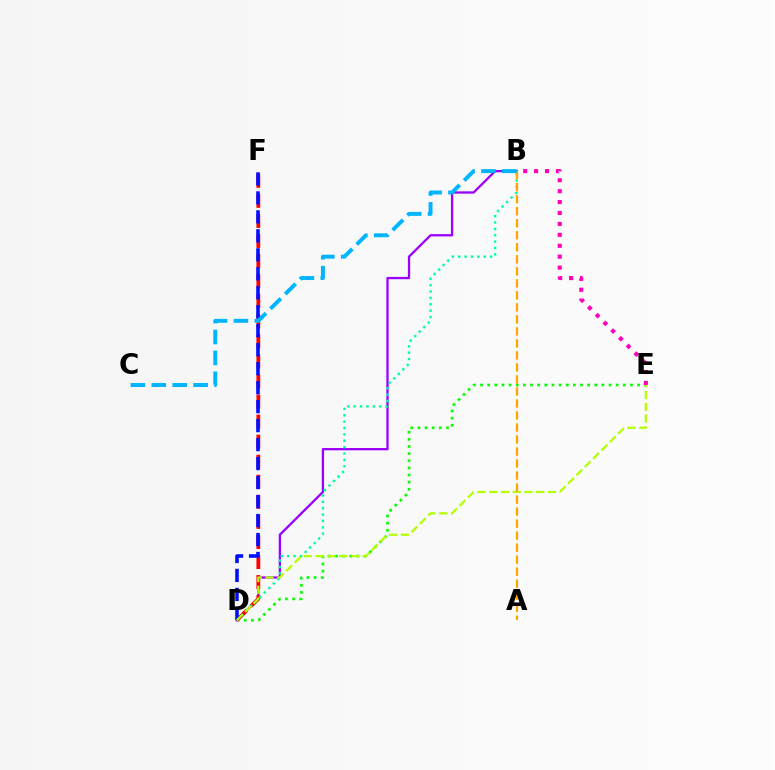{('D', 'E'): [{'color': '#08ff00', 'line_style': 'dotted', 'thickness': 1.94}, {'color': '#b3ff00', 'line_style': 'dashed', 'thickness': 1.6}], ('B', 'D'): [{'color': '#9b00ff', 'line_style': 'solid', 'thickness': 1.65}, {'color': '#00ff9d', 'line_style': 'dotted', 'thickness': 1.73}], ('D', 'F'): [{'color': '#ff0000', 'line_style': 'dashed', 'thickness': 2.73}, {'color': '#0010ff', 'line_style': 'dashed', 'thickness': 2.58}], ('B', 'E'): [{'color': '#ff00bd', 'line_style': 'dotted', 'thickness': 2.97}], ('A', 'B'): [{'color': '#ffa500', 'line_style': 'dashed', 'thickness': 1.63}], ('B', 'C'): [{'color': '#00b5ff', 'line_style': 'dashed', 'thickness': 2.84}]}